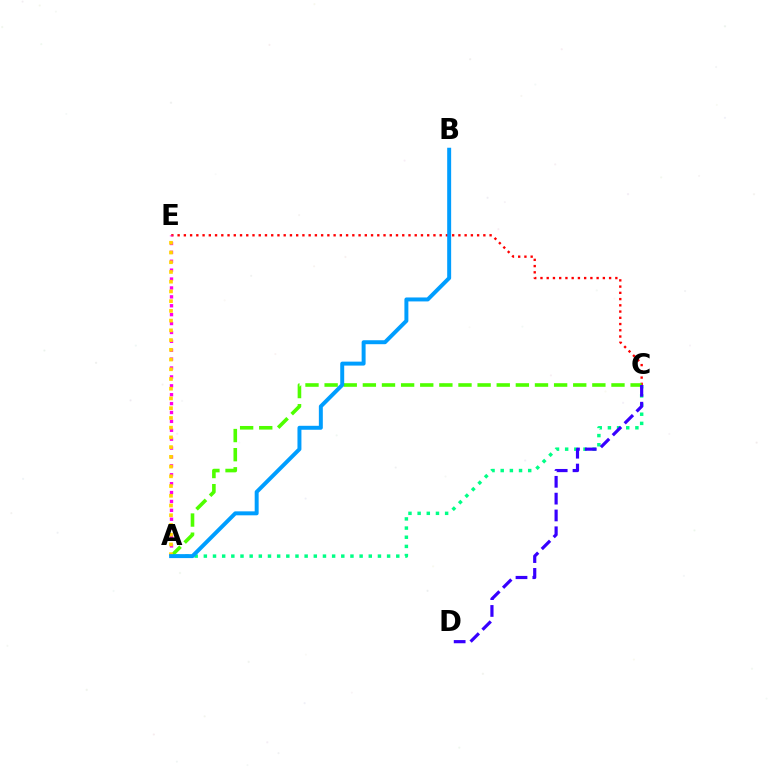{('A', 'C'): [{'color': '#00ff86', 'line_style': 'dotted', 'thickness': 2.49}, {'color': '#4fff00', 'line_style': 'dashed', 'thickness': 2.6}], ('C', 'E'): [{'color': '#ff0000', 'line_style': 'dotted', 'thickness': 1.7}], ('A', 'E'): [{'color': '#ff00ed', 'line_style': 'dotted', 'thickness': 2.42}, {'color': '#ffd500', 'line_style': 'dotted', 'thickness': 2.64}], ('C', 'D'): [{'color': '#3700ff', 'line_style': 'dashed', 'thickness': 2.29}], ('A', 'B'): [{'color': '#009eff', 'line_style': 'solid', 'thickness': 2.85}]}